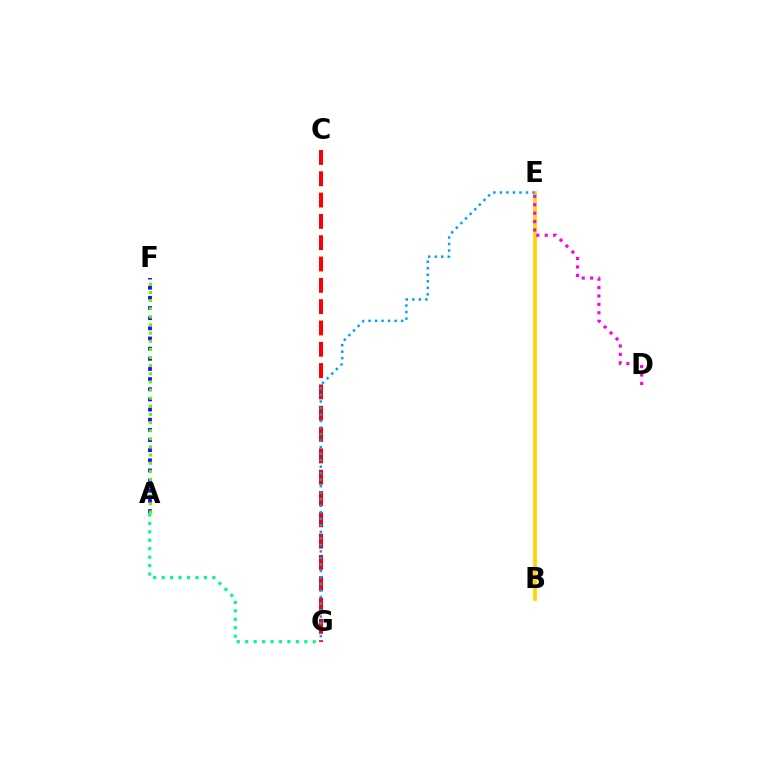{('C', 'G'): [{'color': '#ff0000', 'line_style': 'dashed', 'thickness': 2.9}], ('B', 'E'): [{'color': '#ffd500', 'line_style': 'solid', 'thickness': 2.68}], ('A', 'F'): [{'color': '#3700ff', 'line_style': 'dotted', 'thickness': 2.76}, {'color': '#4fff00', 'line_style': 'dotted', 'thickness': 2.21}], ('E', 'G'): [{'color': '#009eff', 'line_style': 'dotted', 'thickness': 1.77}], ('A', 'G'): [{'color': '#00ff86', 'line_style': 'dotted', 'thickness': 2.3}], ('D', 'E'): [{'color': '#ff00ed', 'line_style': 'dotted', 'thickness': 2.28}]}